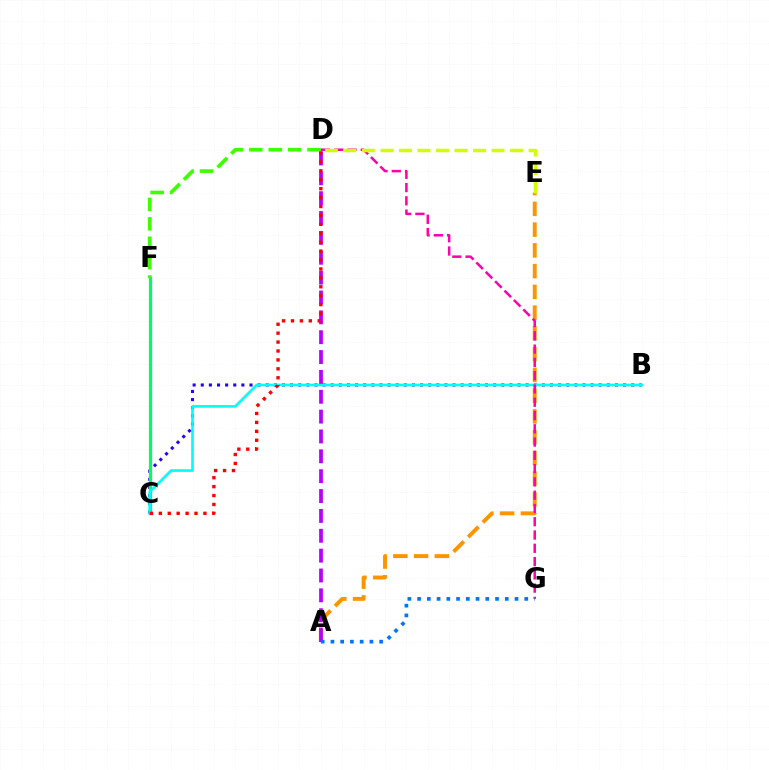{('B', 'C'): [{'color': '#2500ff', 'line_style': 'dotted', 'thickness': 2.21}, {'color': '#00fff6', 'line_style': 'solid', 'thickness': 1.92}], ('C', 'F'): [{'color': '#00ff5c', 'line_style': 'solid', 'thickness': 2.32}], ('A', 'E'): [{'color': '#ff9400', 'line_style': 'dashed', 'thickness': 2.82}], ('A', 'D'): [{'color': '#b900ff', 'line_style': 'dashed', 'thickness': 2.7}], ('D', 'F'): [{'color': '#3dff00', 'line_style': 'dashed', 'thickness': 2.64}], ('D', 'G'): [{'color': '#ff00ac', 'line_style': 'dashed', 'thickness': 1.8}], ('A', 'G'): [{'color': '#0074ff', 'line_style': 'dotted', 'thickness': 2.65}], ('D', 'E'): [{'color': '#d1ff00', 'line_style': 'dashed', 'thickness': 2.51}], ('C', 'D'): [{'color': '#ff0000', 'line_style': 'dotted', 'thickness': 2.42}]}